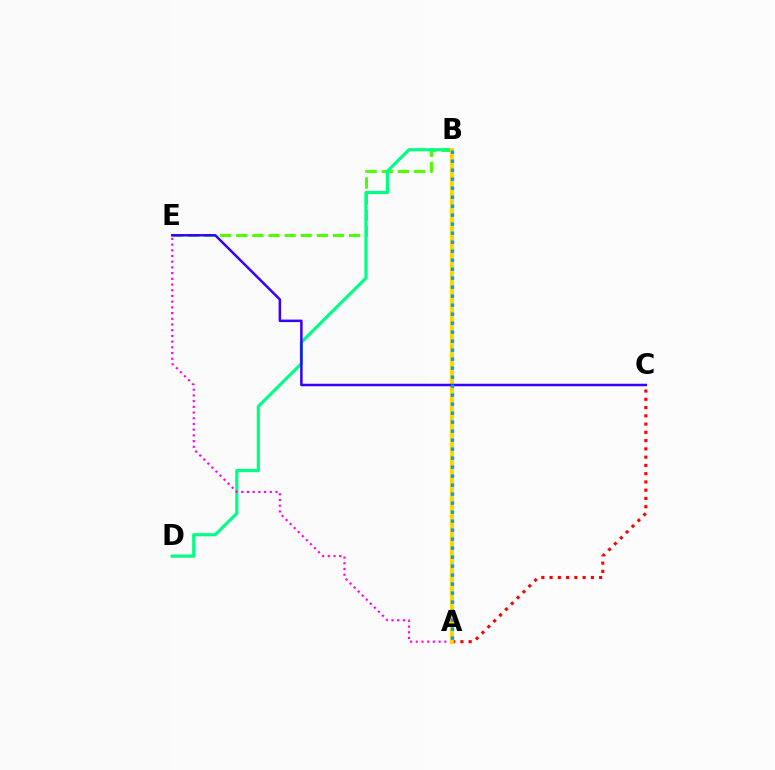{('B', 'E'): [{'color': '#4fff00', 'line_style': 'dashed', 'thickness': 2.19}], ('B', 'D'): [{'color': '#00ff86', 'line_style': 'solid', 'thickness': 2.3}], ('A', 'C'): [{'color': '#ff0000', 'line_style': 'dotted', 'thickness': 2.24}], ('A', 'E'): [{'color': '#ff00ed', 'line_style': 'dotted', 'thickness': 1.55}], ('A', 'B'): [{'color': '#ffd500', 'line_style': 'solid', 'thickness': 2.92}, {'color': '#009eff', 'line_style': 'dotted', 'thickness': 2.44}], ('C', 'E'): [{'color': '#3700ff', 'line_style': 'solid', 'thickness': 1.8}]}